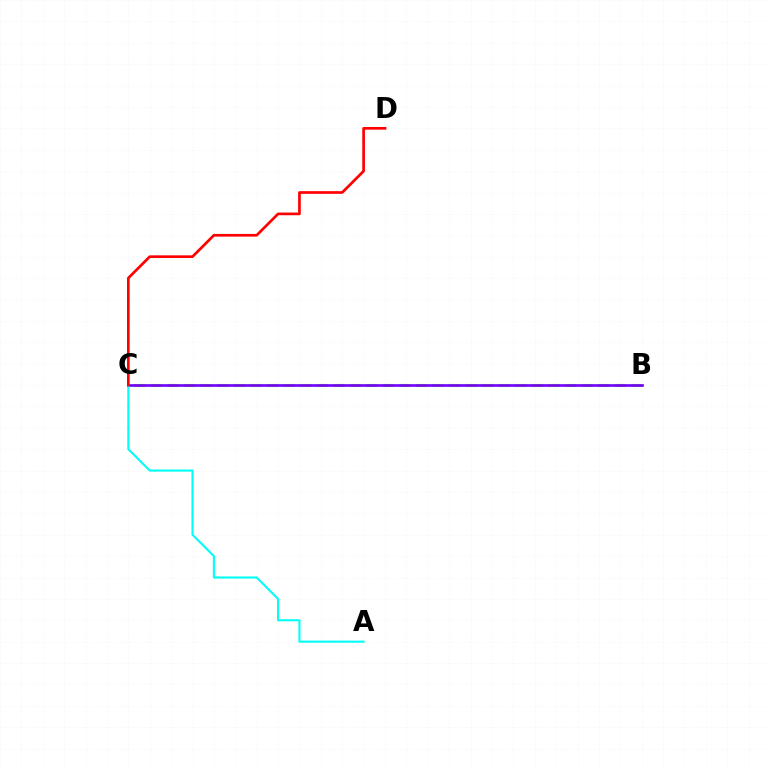{('B', 'C'): [{'color': '#84ff00', 'line_style': 'dashed', 'thickness': 2.25}, {'color': '#7200ff', 'line_style': 'solid', 'thickness': 1.91}], ('A', 'C'): [{'color': '#00fff6', 'line_style': 'solid', 'thickness': 1.52}], ('C', 'D'): [{'color': '#ff0000', 'line_style': 'solid', 'thickness': 1.93}]}